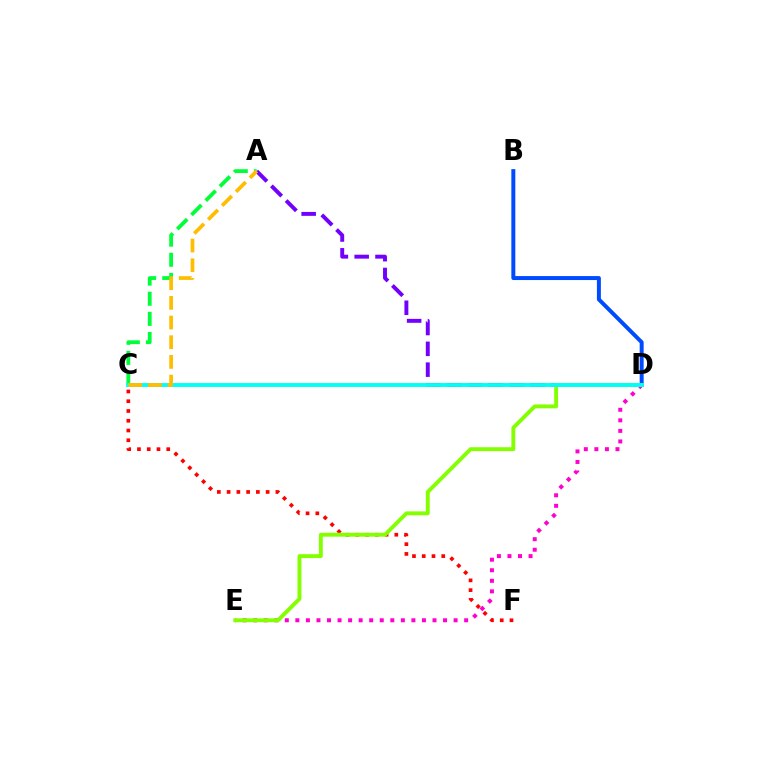{('B', 'D'): [{'color': '#004bff', 'line_style': 'solid', 'thickness': 2.86}], ('C', 'F'): [{'color': '#ff0000', 'line_style': 'dotted', 'thickness': 2.65}], ('A', 'C'): [{'color': '#00ff39', 'line_style': 'dashed', 'thickness': 2.73}, {'color': '#ffbd00', 'line_style': 'dashed', 'thickness': 2.67}], ('A', 'D'): [{'color': '#7200ff', 'line_style': 'dashed', 'thickness': 2.83}], ('D', 'E'): [{'color': '#ff00cf', 'line_style': 'dotted', 'thickness': 2.87}, {'color': '#84ff00', 'line_style': 'solid', 'thickness': 2.8}], ('C', 'D'): [{'color': '#00fff6', 'line_style': 'solid', 'thickness': 2.8}]}